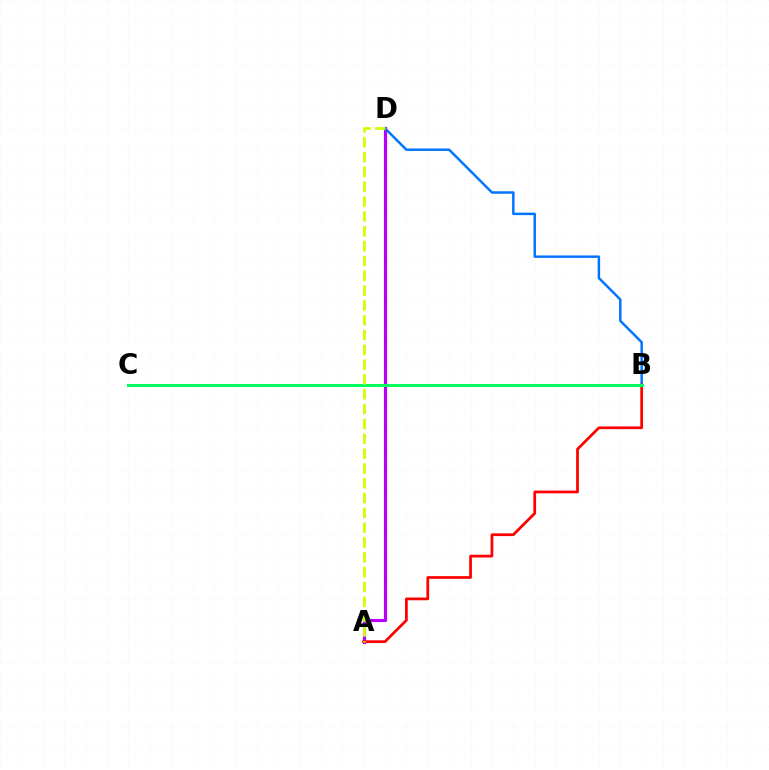{('A', 'D'): [{'color': '#b900ff', 'line_style': 'solid', 'thickness': 2.27}, {'color': '#d1ff00', 'line_style': 'dashed', 'thickness': 2.01}], ('B', 'D'): [{'color': '#0074ff', 'line_style': 'solid', 'thickness': 1.77}], ('A', 'B'): [{'color': '#ff0000', 'line_style': 'solid', 'thickness': 1.97}], ('B', 'C'): [{'color': '#00ff5c', 'line_style': 'solid', 'thickness': 2.16}]}